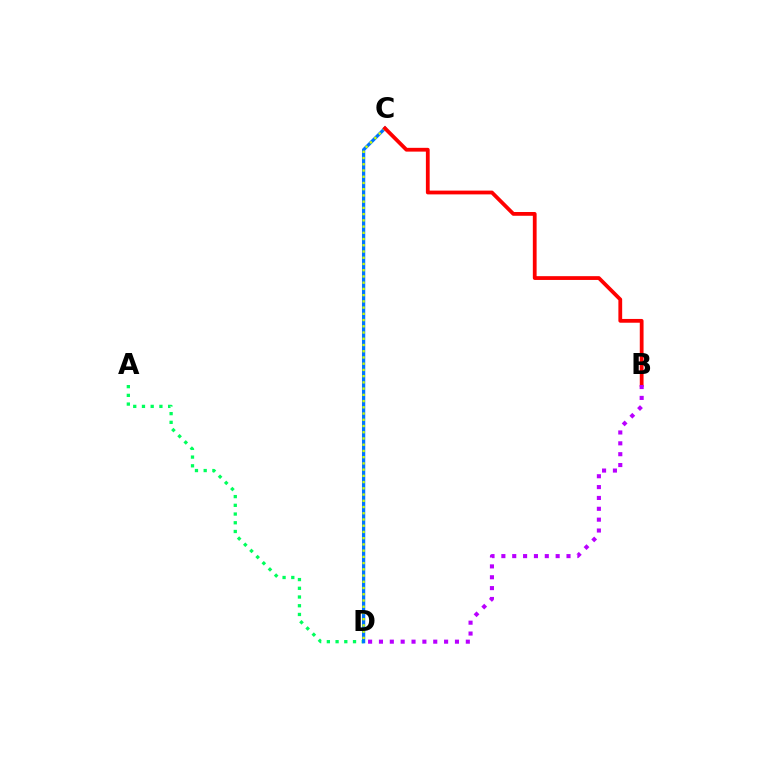{('A', 'D'): [{'color': '#00ff5c', 'line_style': 'dotted', 'thickness': 2.37}], ('C', 'D'): [{'color': '#0074ff', 'line_style': 'solid', 'thickness': 2.35}, {'color': '#d1ff00', 'line_style': 'dotted', 'thickness': 1.69}], ('B', 'C'): [{'color': '#ff0000', 'line_style': 'solid', 'thickness': 2.72}], ('B', 'D'): [{'color': '#b900ff', 'line_style': 'dotted', 'thickness': 2.95}]}